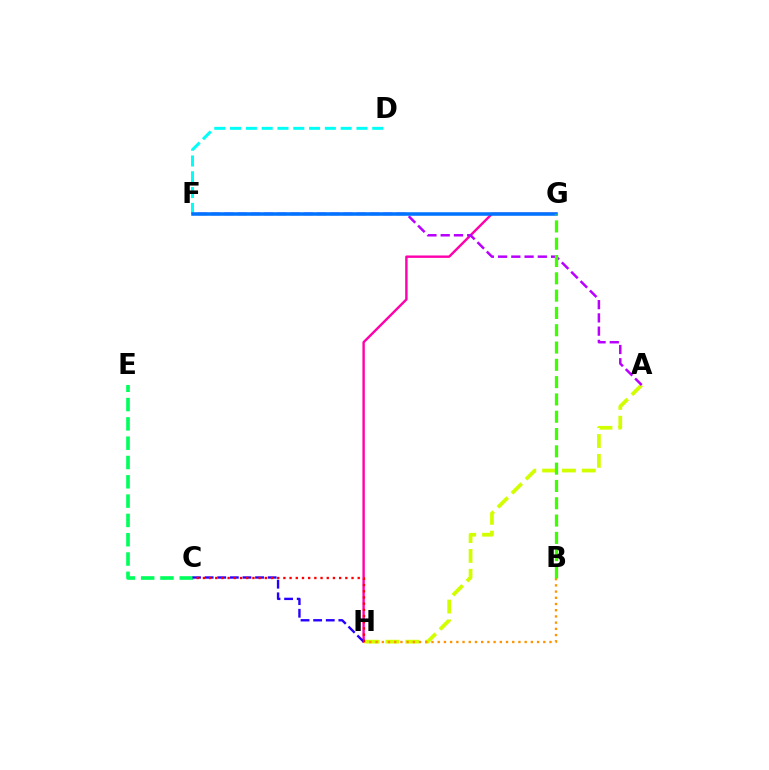{('G', 'H'): [{'color': '#ff00ac', 'line_style': 'solid', 'thickness': 1.74}], ('D', 'F'): [{'color': '#00fff6', 'line_style': 'dashed', 'thickness': 2.15}], ('C', 'E'): [{'color': '#00ff5c', 'line_style': 'dashed', 'thickness': 2.62}], ('A', 'H'): [{'color': '#d1ff00', 'line_style': 'dashed', 'thickness': 2.69}], ('B', 'H'): [{'color': '#ff9400', 'line_style': 'dotted', 'thickness': 1.69}], ('A', 'F'): [{'color': '#b900ff', 'line_style': 'dashed', 'thickness': 1.8}], ('F', 'G'): [{'color': '#0074ff', 'line_style': 'solid', 'thickness': 2.55}], ('C', 'H'): [{'color': '#2500ff', 'line_style': 'dashed', 'thickness': 1.71}, {'color': '#ff0000', 'line_style': 'dotted', 'thickness': 1.68}], ('B', 'G'): [{'color': '#3dff00', 'line_style': 'dashed', 'thickness': 2.35}]}